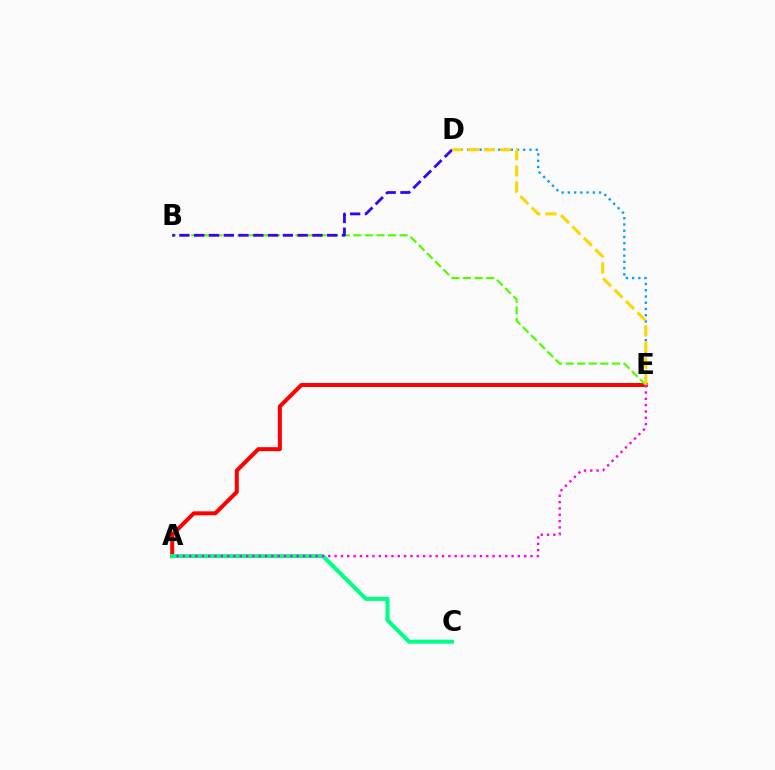{('D', 'E'): [{'color': '#009eff', 'line_style': 'dotted', 'thickness': 1.69}, {'color': '#ffd500', 'line_style': 'dashed', 'thickness': 2.2}], ('A', 'E'): [{'color': '#ff0000', 'line_style': 'solid', 'thickness': 2.88}, {'color': '#ff00ed', 'line_style': 'dotted', 'thickness': 1.72}], ('B', 'E'): [{'color': '#4fff00', 'line_style': 'dashed', 'thickness': 1.57}], ('B', 'D'): [{'color': '#3700ff', 'line_style': 'dashed', 'thickness': 2.01}], ('A', 'C'): [{'color': '#00ff86', 'line_style': 'solid', 'thickness': 2.91}]}